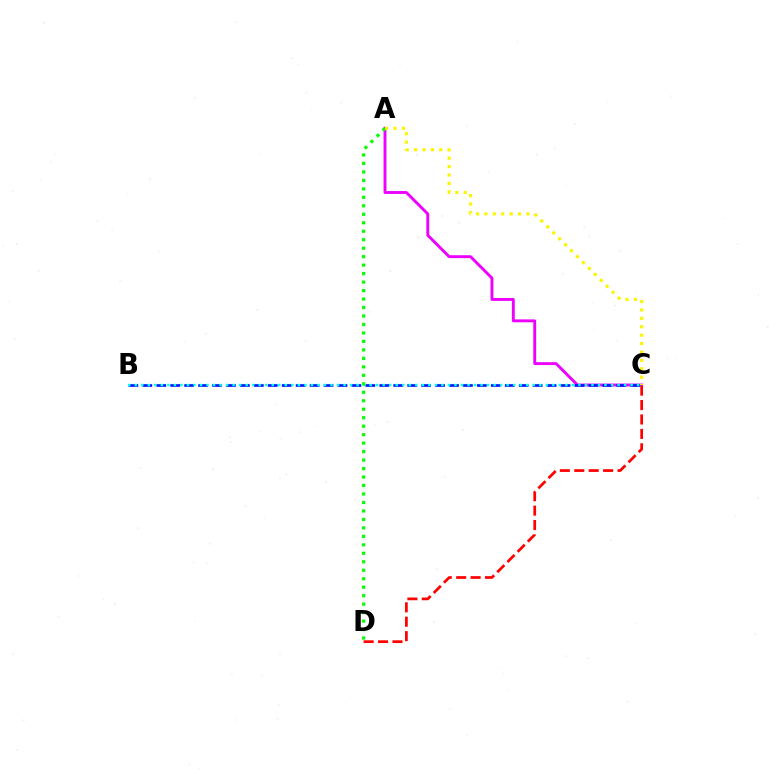{('A', 'C'): [{'color': '#ee00ff', 'line_style': 'solid', 'thickness': 2.08}, {'color': '#fcf500', 'line_style': 'dotted', 'thickness': 2.28}], ('C', 'D'): [{'color': '#ff0000', 'line_style': 'dashed', 'thickness': 1.96}], ('B', 'C'): [{'color': '#0010ff', 'line_style': 'dashed', 'thickness': 1.89}, {'color': '#00fff6', 'line_style': 'dotted', 'thickness': 1.77}], ('A', 'D'): [{'color': '#08ff00', 'line_style': 'dotted', 'thickness': 2.3}]}